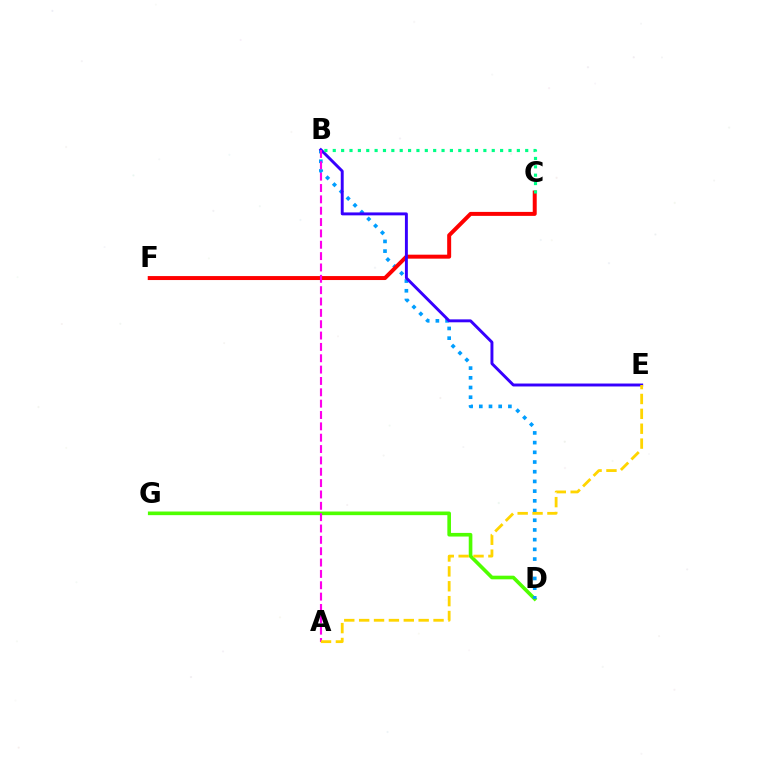{('D', 'G'): [{'color': '#4fff00', 'line_style': 'solid', 'thickness': 2.62}], ('B', 'D'): [{'color': '#009eff', 'line_style': 'dotted', 'thickness': 2.64}], ('C', 'F'): [{'color': '#ff0000', 'line_style': 'solid', 'thickness': 2.86}], ('B', 'E'): [{'color': '#3700ff', 'line_style': 'solid', 'thickness': 2.11}], ('A', 'B'): [{'color': '#ff00ed', 'line_style': 'dashed', 'thickness': 1.54}], ('A', 'E'): [{'color': '#ffd500', 'line_style': 'dashed', 'thickness': 2.02}], ('B', 'C'): [{'color': '#00ff86', 'line_style': 'dotted', 'thickness': 2.27}]}